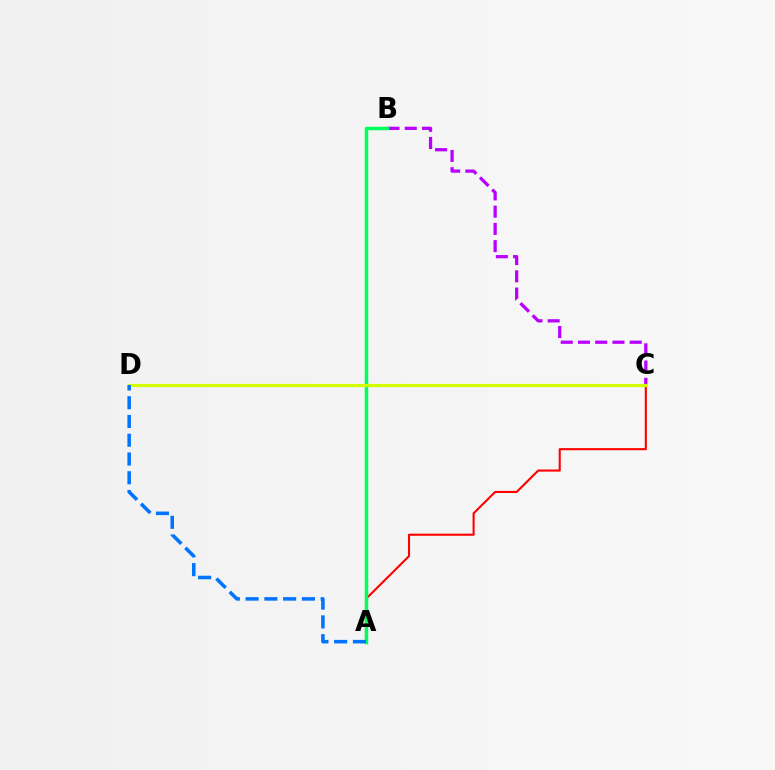{('A', 'C'): [{'color': '#ff0000', 'line_style': 'solid', 'thickness': 1.51}], ('B', 'C'): [{'color': '#b900ff', 'line_style': 'dashed', 'thickness': 2.34}], ('A', 'B'): [{'color': '#00ff5c', 'line_style': 'solid', 'thickness': 2.52}], ('C', 'D'): [{'color': '#d1ff00', 'line_style': 'solid', 'thickness': 2.26}], ('A', 'D'): [{'color': '#0074ff', 'line_style': 'dashed', 'thickness': 2.55}]}